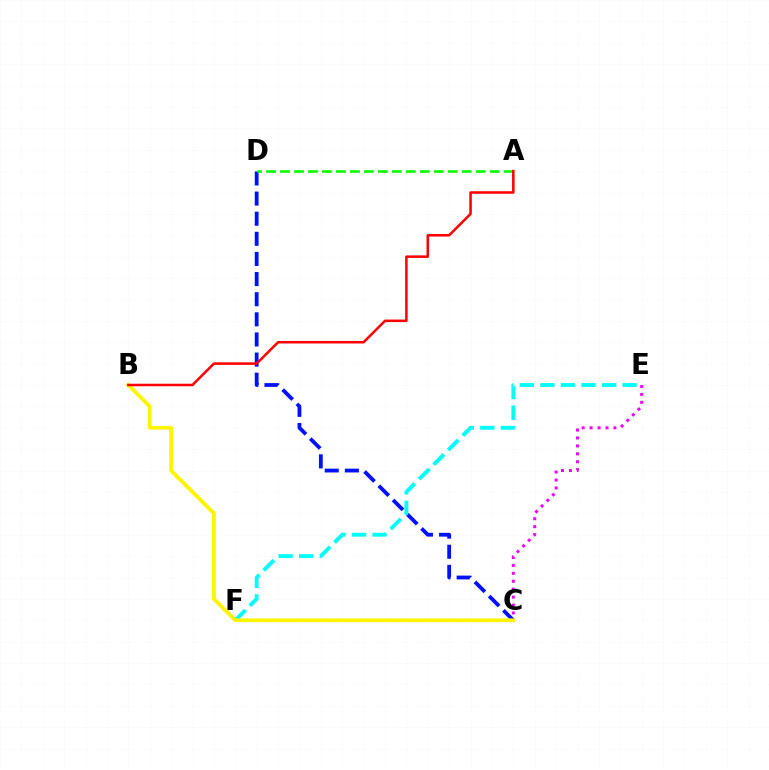{('C', 'D'): [{'color': '#0010ff', 'line_style': 'dashed', 'thickness': 2.73}], ('A', 'D'): [{'color': '#08ff00', 'line_style': 'dashed', 'thickness': 1.9}], ('E', 'F'): [{'color': '#00fff6', 'line_style': 'dashed', 'thickness': 2.79}], ('C', 'E'): [{'color': '#ee00ff', 'line_style': 'dotted', 'thickness': 2.15}], ('B', 'C'): [{'color': '#fcf500', 'line_style': 'solid', 'thickness': 2.73}], ('A', 'B'): [{'color': '#ff0000', 'line_style': 'solid', 'thickness': 1.82}]}